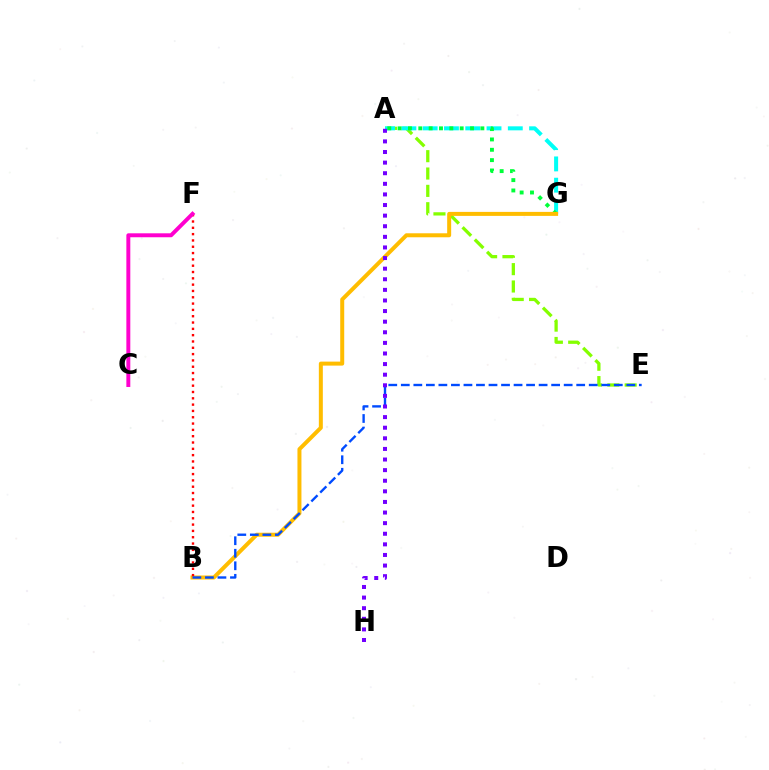{('A', 'E'): [{'color': '#84ff00', 'line_style': 'dashed', 'thickness': 2.36}], ('A', 'G'): [{'color': '#00fff6', 'line_style': 'dashed', 'thickness': 2.89}, {'color': '#00ff39', 'line_style': 'dotted', 'thickness': 2.81}], ('B', 'G'): [{'color': '#ffbd00', 'line_style': 'solid', 'thickness': 2.88}], ('B', 'F'): [{'color': '#ff0000', 'line_style': 'dotted', 'thickness': 1.72}], ('C', 'F'): [{'color': '#ff00cf', 'line_style': 'solid', 'thickness': 2.84}], ('B', 'E'): [{'color': '#004bff', 'line_style': 'dashed', 'thickness': 1.7}], ('A', 'H'): [{'color': '#7200ff', 'line_style': 'dotted', 'thickness': 2.88}]}